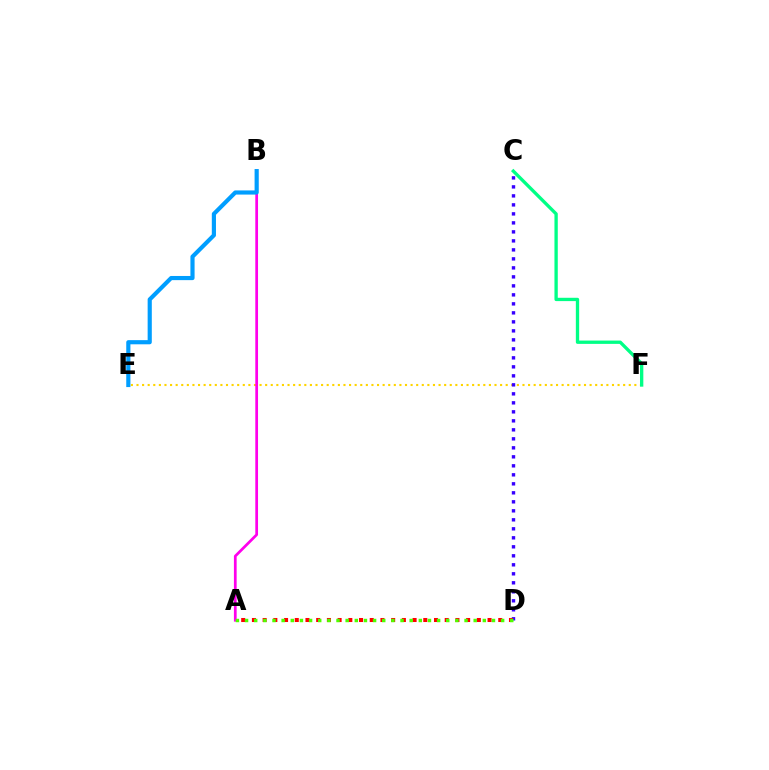{('E', 'F'): [{'color': '#ffd500', 'line_style': 'dotted', 'thickness': 1.52}], ('C', 'F'): [{'color': '#00ff86', 'line_style': 'solid', 'thickness': 2.39}], ('A', 'B'): [{'color': '#ff00ed', 'line_style': 'solid', 'thickness': 1.96}], ('C', 'D'): [{'color': '#3700ff', 'line_style': 'dotted', 'thickness': 2.44}], ('A', 'D'): [{'color': '#ff0000', 'line_style': 'dotted', 'thickness': 2.91}, {'color': '#4fff00', 'line_style': 'dotted', 'thickness': 2.48}], ('B', 'E'): [{'color': '#009eff', 'line_style': 'solid', 'thickness': 2.99}]}